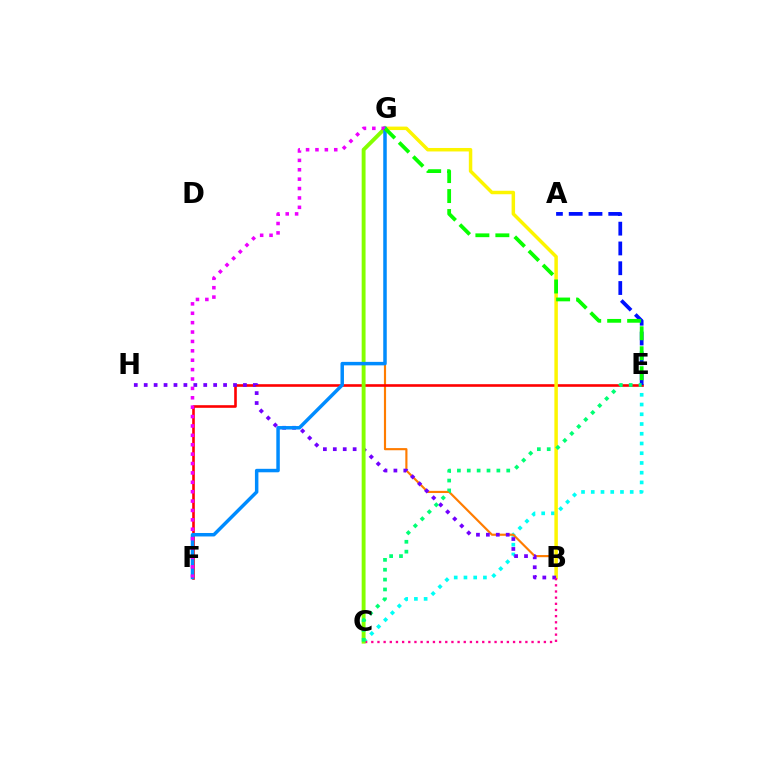{('C', 'E'): [{'color': '#00fff6', 'line_style': 'dotted', 'thickness': 2.65}, {'color': '#00ff74', 'line_style': 'dotted', 'thickness': 2.68}], ('B', 'G'): [{'color': '#ff7c00', 'line_style': 'solid', 'thickness': 1.55}, {'color': '#fcf500', 'line_style': 'solid', 'thickness': 2.5}], ('E', 'F'): [{'color': '#ff0000', 'line_style': 'solid', 'thickness': 1.89}], ('B', 'H'): [{'color': '#7200ff', 'line_style': 'dotted', 'thickness': 2.7}], ('A', 'E'): [{'color': '#0010ff', 'line_style': 'dashed', 'thickness': 2.69}], ('B', 'C'): [{'color': '#ff0094', 'line_style': 'dotted', 'thickness': 1.67}], ('C', 'G'): [{'color': '#84ff00', 'line_style': 'solid', 'thickness': 2.8}], ('F', 'G'): [{'color': '#008cff', 'line_style': 'solid', 'thickness': 2.5}, {'color': '#ee00ff', 'line_style': 'dotted', 'thickness': 2.55}], ('E', 'G'): [{'color': '#08ff00', 'line_style': 'dashed', 'thickness': 2.71}]}